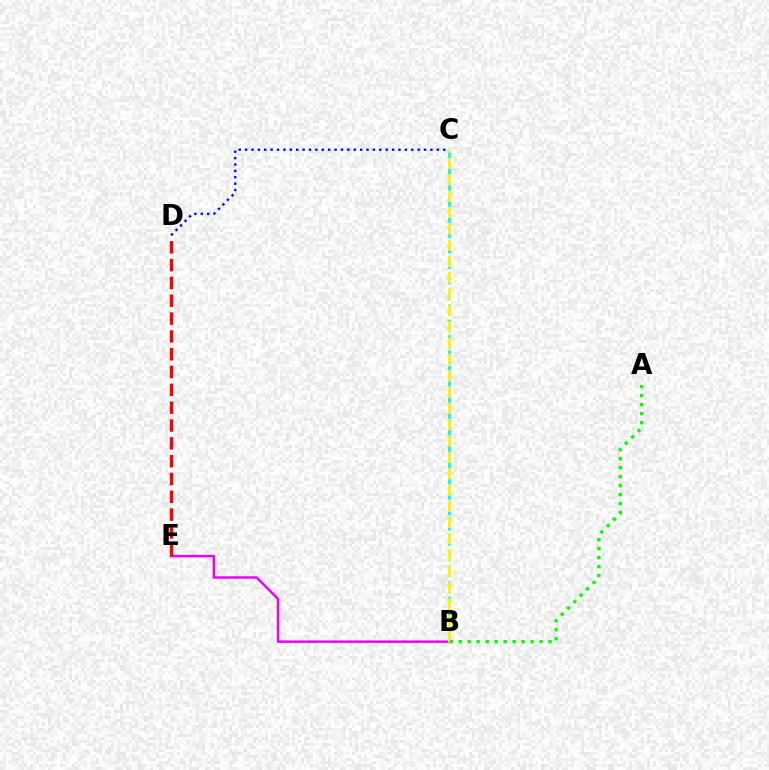{('B', 'E'): [{'color': '#ee00ff', 'line_style': 'solid', 'thickness': 1.79}], ('B', 'C'): [{'color': '#00fff6', 'line_style': 'dashed', 'thickness': 2.09}, {'color': '#fcf500', 'line_style': 'dashed', 'thickness': 2.22}], ('C', 'D'): [{'color': '#0010ff', 'line_style': 'dotted', 'thickness': 1.74}], ('D', 'E'): [{'color': '#ff0000', 'line_style': 'dashed', 'thickness': 2.42}], ('A', 'B'): [{'color': '#08ff00', 'line_style': 'dotted', 'thickness': 2.44}]}